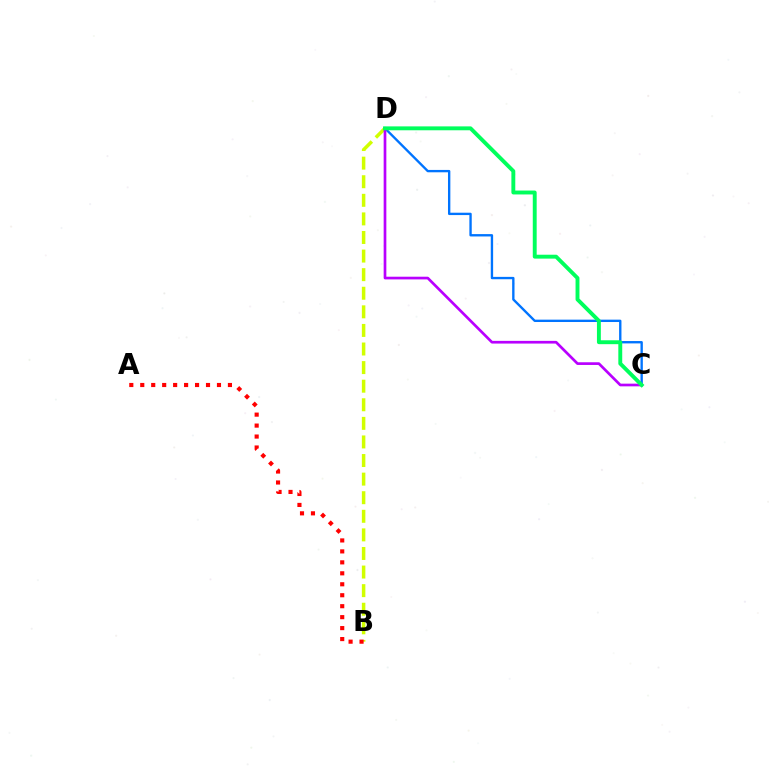{('B', 'D'): [{'color': '#d1ff00', 'line_style': 'dashed', 'thickness': 2.53}], ('C', 'D'): [{'color': '#0074ff', 'line_style': 'solid', 'thickness': 1.7}, {'color': '#b900ff', 'line_style': 'solid', 'thickness': 1.94}, {'color': '#00ff5c', 'line_style': 'solid', 'thickness': 2.81}], ('A', 'B'): [{'color': '#ff0000', 'line_style': 'dotted', 'thickness': 2.98}]}